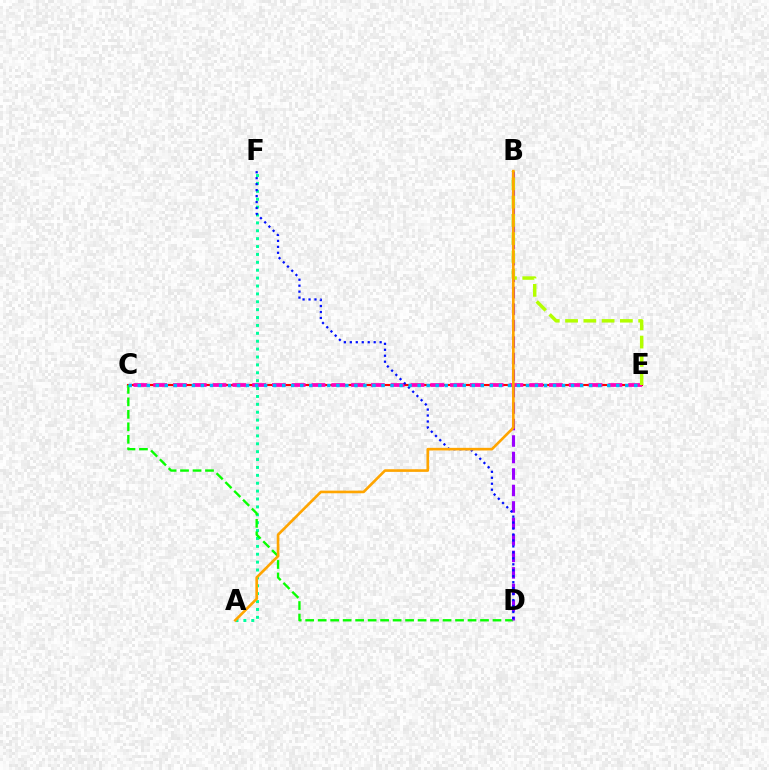{('A', 'F'): [{'color': '#00ff9d', 'line_style': 'dotted', 'thickness': 2.14}], ('C', 'E'): [{'color': '#ff0000', 'line_style': 'solid', 'thickness': 1.53}, {'color': '#ff00bd', 'line_style': 'dashed', 'thickness': 2.69}, {'color': '#00b5ff', 'line_style': 'dotted', 'thickness': 2.45}], ('C', 'D'): [{'color': '#08ff00', 'line_style': 'dashed', 'thickness': 1.7}], ('B', 'D'): [{'color': '#9b00ff', 'line_style': 'dashed', 'thickness': 2.24}], ('B', 'E'): [{'color': '#b3ff00', 'line_style': 'dashed', 'thickness': 2.48}], ('D', 'F'): [{'color': '#0010ff', 'line_style': 'dotted', 'thickness': 1.62}], ('A', 'B'): [{'color': '#ffa500', 'line_style': 'solid', 'thickness': 1.9}]}